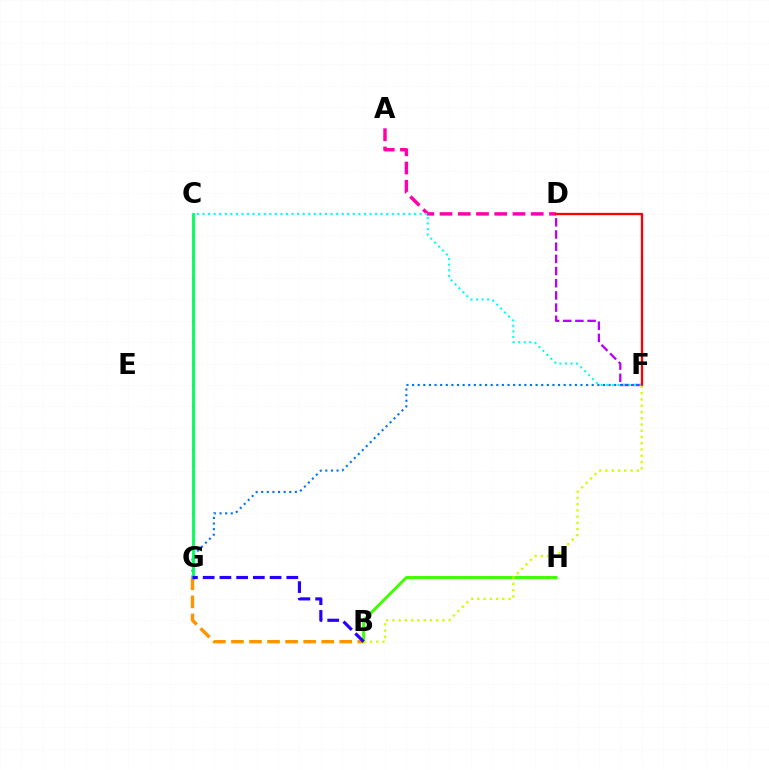{('B', 'G'): [{'color': '#ff9400', 'line_style': 'dashed', 'thickness': 2.45}, {'color': '#2500ff', 'line_style': 'dashed', 'thickness': 2.27}], ('D', 'F'): [{'color': '#b900ff', 'line_style': 'dashed', 'thickness': 1.65}, {'color': '#ff0000', 'line_style': 'solid', 'thickness': 1.66}], ('F', 'G'): [{'color': '#0074ff', 'line_style': 'dotted', 'thickness': 1.53}], ('B', 'H'): [{'color': '#3dff00', 'line_style': 'solid', 'thickness': 2.11}], ('A', 'D'): [{'color': '#ff00ac', 'line_style': 'dashed', 'thickness': 2.48}], ('C', 'G'): [{'color': '#00ff5c', 'line_style': 'solid', 'thickness': 2.06}], ('C', 'F'): [{'color': '#00fff6', 'line_style': 'dotted', 'thickness': 1.51}], ('B', 'F'): [{'color': '#d1ff00', 'line_style': 'dotted', 'thickness': 1.7}]}